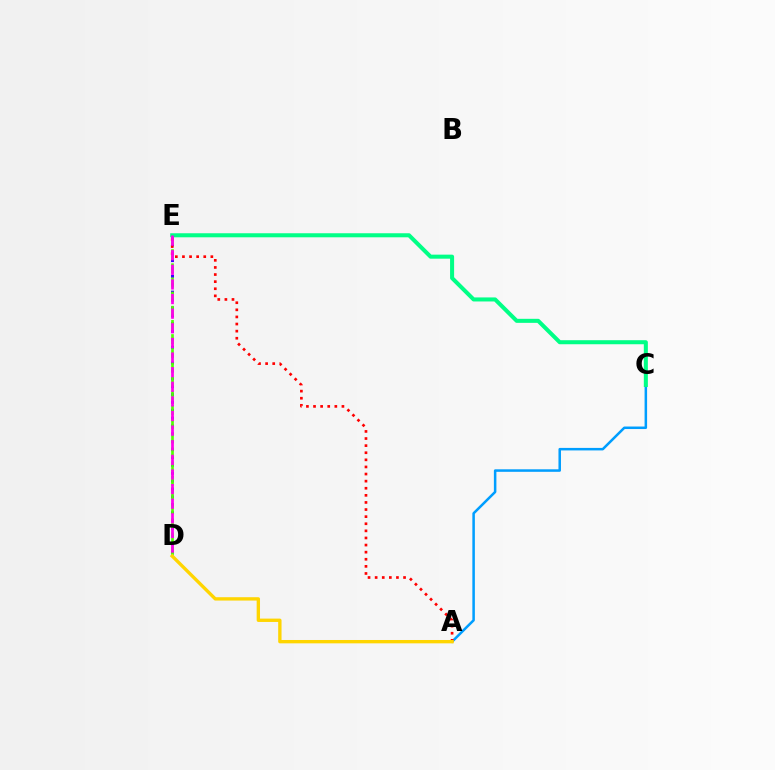{('D', 'E'): [{'color': '#3700ff', 'line_style': 'dotted', 'thickness': 2.14}, {'color': '#4fff00', 'line_style': 'dashed', 'thickness': 1.92}, {'color': '#ff00ed', 'line_style': 'dashed', 'thickness': 1.99}], ('A', 'C'): [{'color': '#009eff', 'line_style': 'solid', 'thickness': 1.81}], ('A', 'E'): [{'color': '#ff0000', 'line_style': 'dotted', 'thickness': 1.93}], ('A', 'D'): [{'color': '#ffd500', 'line_style': 'solid', 'thickness': 2.41}], ('C', 'E'): [{'color': '#00ff86', 'line_style': 'solid', 'thickness': 2.91}]}